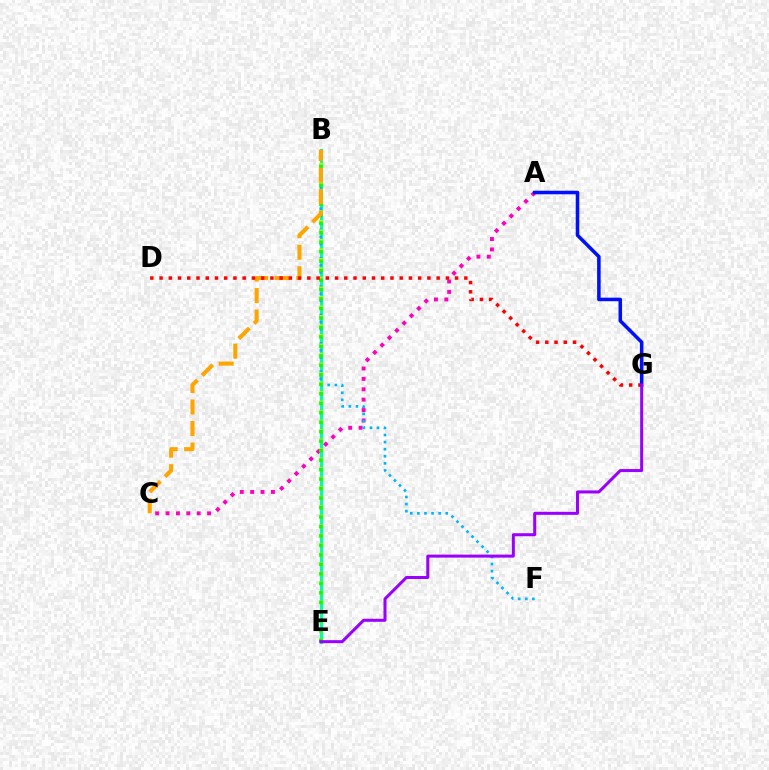{('A', 'C'): [{'color': '#ff00bd', 'line_style': 'dotted', 'thickness': 2.82}], ('B', 'E'): [{'color': '#00ff9d', 'line_style': 'solid', 'thickness': 2.25}, {'color': '#b3ff00', 'line_style': 'dotted', 'thickness': 2.58}, {'color': '#08ff00', 'line_style': 'dotted', 'thickness': 2.57}], ('B', 'F'): [{'color': '#00b5ff', 'line_style': 'dotted', 'thickness': 1.93}], ('B', 'C'): [{'color': '#ffa500', 'line_style': 'dashed', 'thickness': 2.92}], ('D', 'G'): [{'color': '#ff0000', 'line_style': 'dotted', 'thickness': 2.51}], ('A', 'G'): [{'color': '#0010ff', 'line_style': 'solid', 'thickness': 2.55}], ('E', 'G'): [{'color': '#9b00ff', 'line_style': 'solid', 'thickness': 2.18}]}